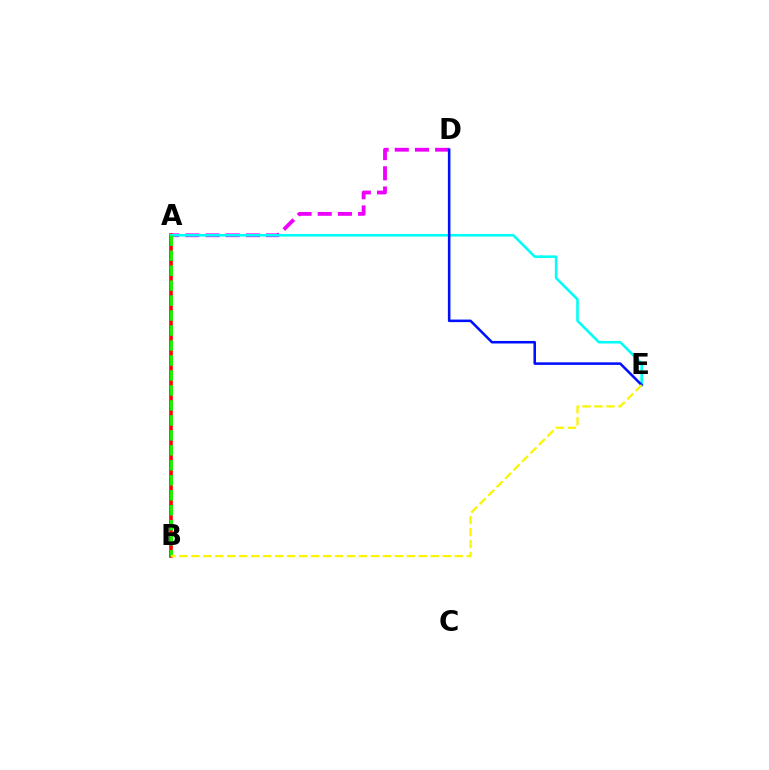{('A', 'B'): [{'color': '#ff0000', 'line_style': 'solid', 'thickness': 2.59}, {'color': '#08ff00', 'line_style': 'dashed', 'thickness': 2.03}], ('A', 'D'): [{'color': '#ee00ff', 'line_style': 'dashed', 'thickness': 2.74}], ('A', 'E'): [{'color': '#00fff6', 'line_style': 'solid', 'thickness': 1.86}], ('D', 'E'): [{'color': '#0010ff', 'line_style': 'solid', 'thickness': 1.84}], ('B', 'E'): [{'color': '#fcf500', 'line_style': 'dashed', 'thickness': 1.63}]}